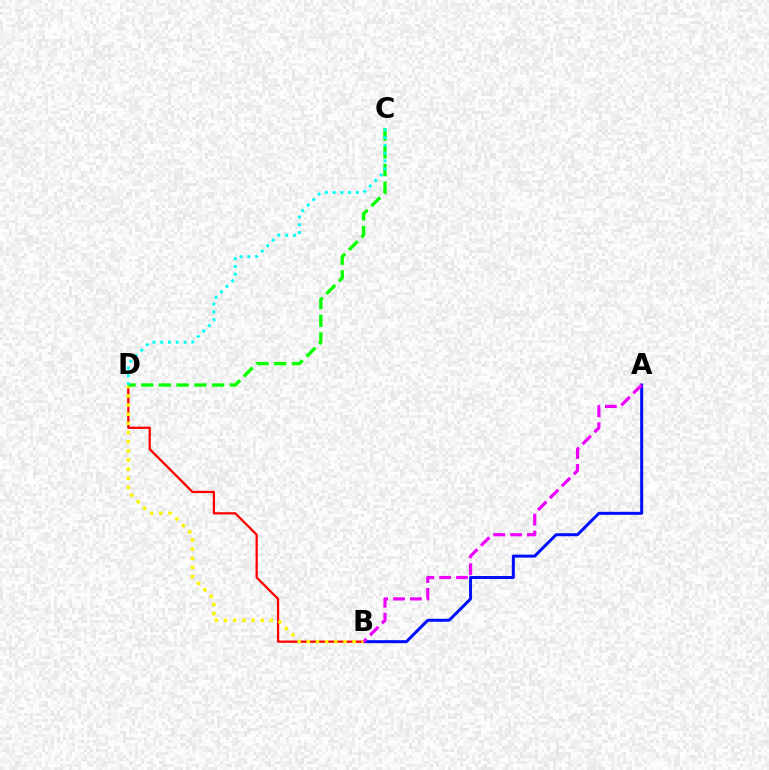{('A', 'B'): [{'color': '#0010ff', 'line_style': 'solid', 'thickness': 2.17}, {'color': '#ee00ff', 'line_style': 'dashed', 'thickness': 2.29}], ('B', 'D'): [{'color': '#ff0000', 'line_style': 'solid', 'thickness': 1.63}, {'color': '#fcf500', 'line_style': 'dotted', 'thickness': 2.49}], ('C', 'D'): [{'color': '#08ff00', 'line_style': 'dashed', 'thickness': 2.41}, {'color': '#00fff6', 'line_style': 'dotted', 'thickness': 2.11}]}